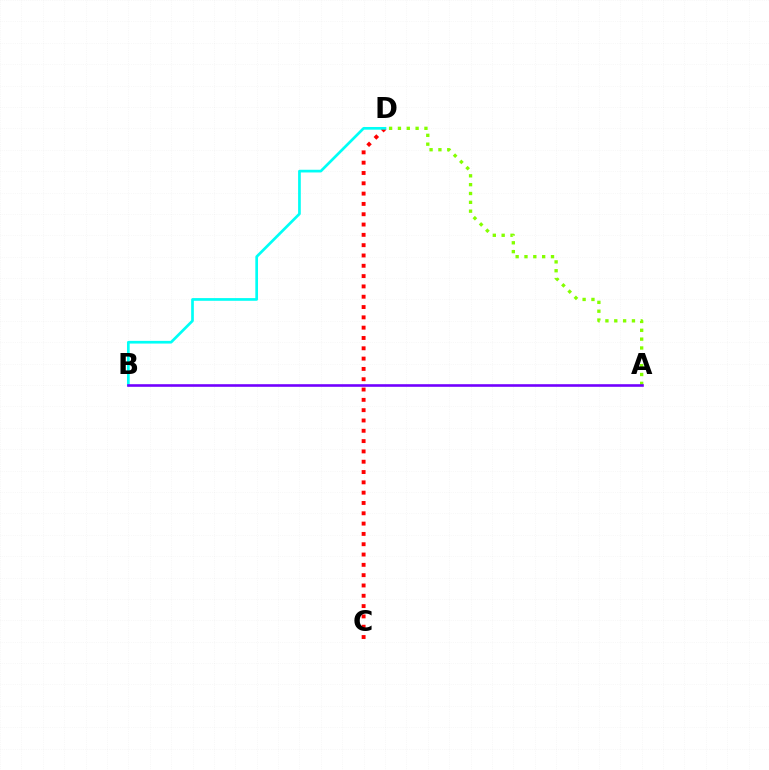{('C', 'D'): [{'color': '#ff0000', 'line_style': 'dotted', 'thickness': 2.8}], ('A', 'D'): [{'color': '#84ff00', 'line_style': 'dotted', 'thickness': 2.4}], ('B', 'D'): [{'color': '#00fff6', 'line_style': 'solid', 'thickness': 1.94}], ('A', 'B'): [{'color': '#7200ff', 'line_style': 'solid', 'thickness': 1.88}]}